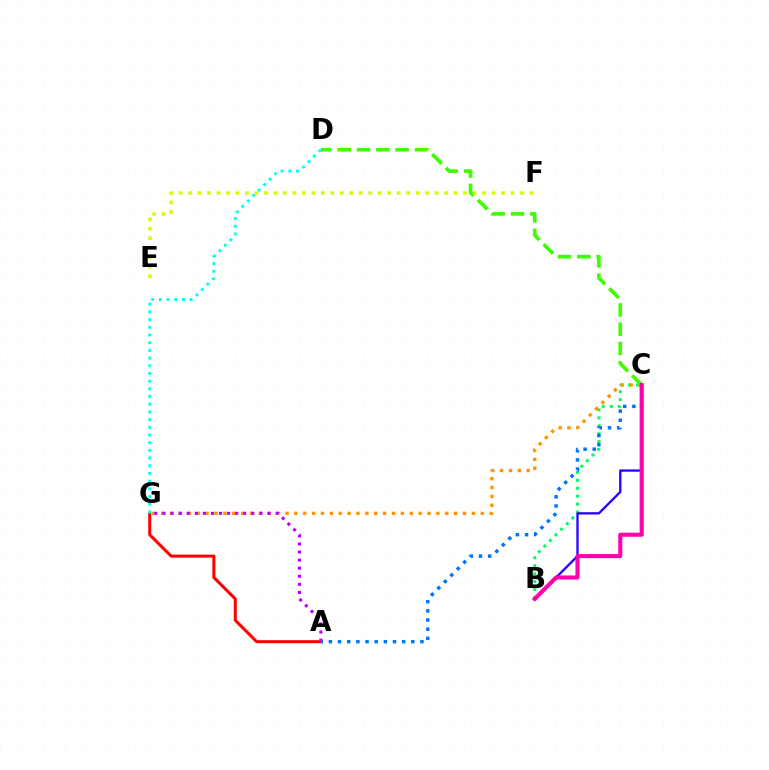{('B', 'C'): [{'color': '#00ff5c', 'line_style': 'dotted', 'thickness': 2.15}, {'color': '#2500ff', 'line_style': 'solid', 'thickness': 1.65}, {'color': '#ff00ac', 'line_style': 'solid', 'thickness': 2.94}], ('C', 'G'): [{'color': '#ff9400', 'line_style': 'dotted', 'thickness': 2.41}], ('C', 'D'): [{'color': '#3dff00', 'line_style': 'dashed', 'thickness': 2.62}], ('A', 'G'): [{'color': '#ff0000', 'line_style': 'solid', 'thickness': 2.17}, {'color': '#b900ff', 'line_style': 'dotted', 'thickness': 2.2}], ('A', 'C'): [{'color': '#0074ff', 'line_style': 'dotted', 'thickness': 2.49}], ('D', 'G'): [{'color': '#00fff6', 'line_style': 'dotted', 'thickness': 2.09}], ('E', 'F'): [{'color': '#d1ff00', 'line_style': 'dotted', 'thickness': 2.58}]}